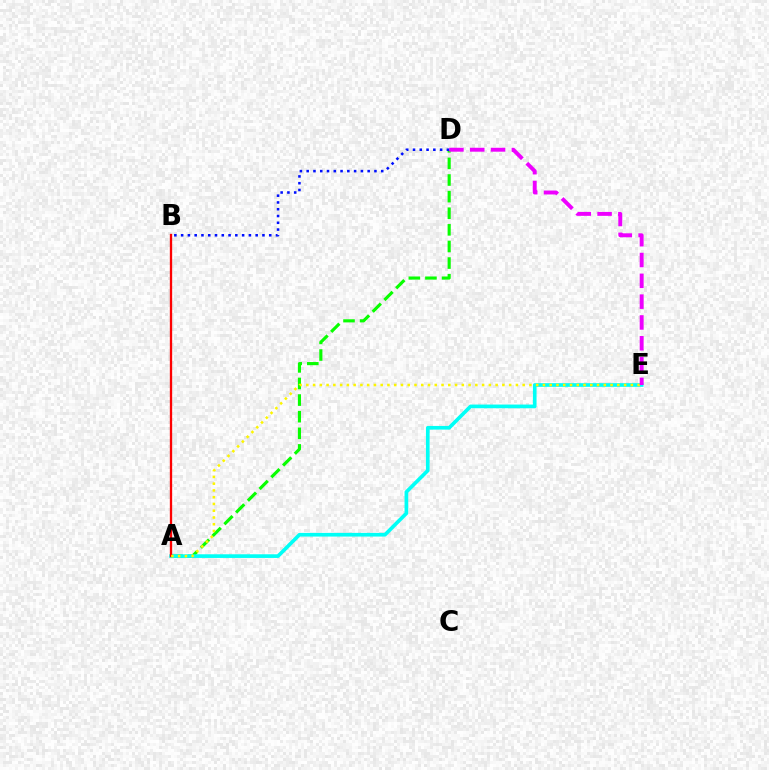{('A', 'D'): [{'color': '#08ff00', 'line_style': 'dashed', 'thickness': 2.26}], ('A', 'E'): [{'color': '#00fff6', 'line_style': 'solid', 'thickness': 2.64}, {'color': '#fcf500', 'line_style': 'dotted', 'thickness': 1.84}], ('A', 'B'): [{'color': '#ff0000', 'line_style': 'solid', 'thickness': 1.67}], ('B', 'D'): [{'color': '#0010ff', 'line_style': 'dotted', 'thickness': 1.84}], ('D', 'E'): [{'color': '#ee00ff', 'line_style': 'dashed', 'thickness': 2.83}]}